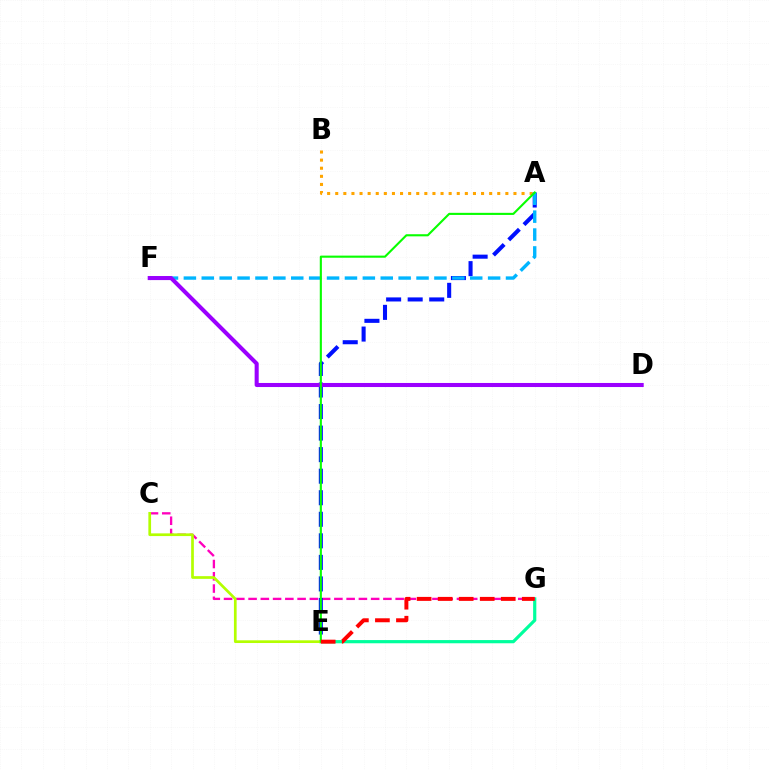{('E', 'G'): [{'color': '#00ff9d', 'line_style': 'solid', 'thickness': 2.3}, {'color': '#ff0000', 'line_style': 'dashed', 'thickness': 2.86}], ('A', 'B'): [{'color': '#ffa500', 'line_style': 'dotted', 'thickness': 2.2}], ('C', 'G'): [{'color': '#ff00bd', 'line_style': 'dashed', 'thickness': 1.67}], ('A', 'E'): [{'color': '#0010ff', 'line_style': 'dashed', 'thickness': 2.93}, {'color': '#08ff00', 'line_style': 'solid', 'thickness': 1.52}], ('C', 'E'): [{'color': '#b3ff00', 'line_style': 'solid', 'thickness': 1.95}], ('A', 'F'): [{'color': '#00b5ff', 'line_style': 'dashed', 'thickness': 2.43}], ('D', 'F'): [{'color': '#9b00ff', 'line_style': 'solid', 'thickness': 2.92}]}